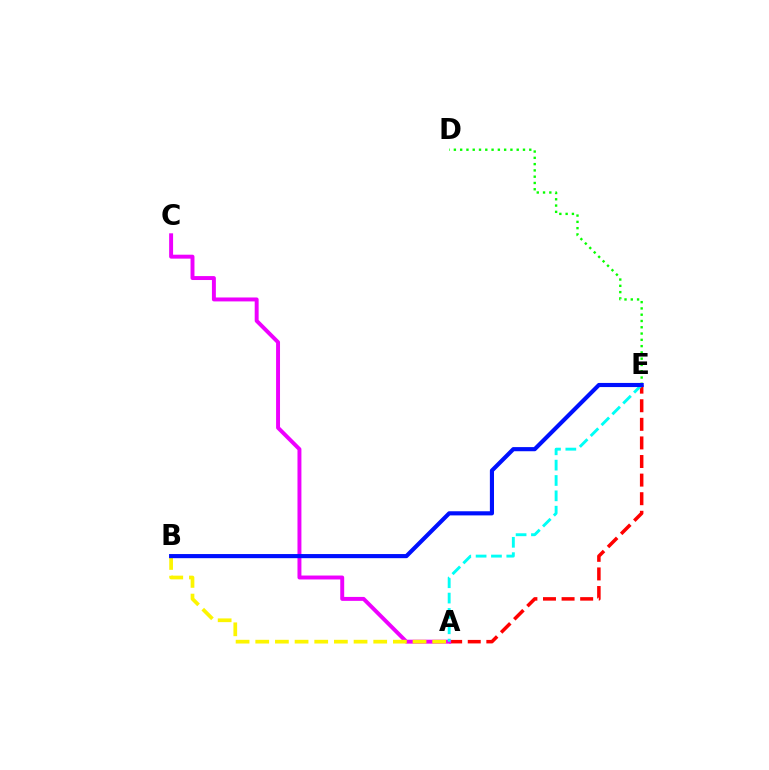{('D', 'E'): [{'color': '#08ff00', 'line_style': 'dotted', 'thickness': 1.71}], ('A', 'E'): [{'color': '#ff0000', 'line_style': 'dashed', 'thickness': 2.53}, {'color': '#00fff6', 'line_style': 'dashed', 'thickness': 2.08}], ('A', 'C'): [{'color': '#ee00ff', 'line_style': 'solid', 'thickness': 2.84}], ('A', 'B'): [{'color': '#fcf500', 'line_style': 'dashed', 'thickness': 2.67}], ('B', 'E'): [{'color': '#0010ff', 'line_style': 'solid', 'thickness': 2.98}]}